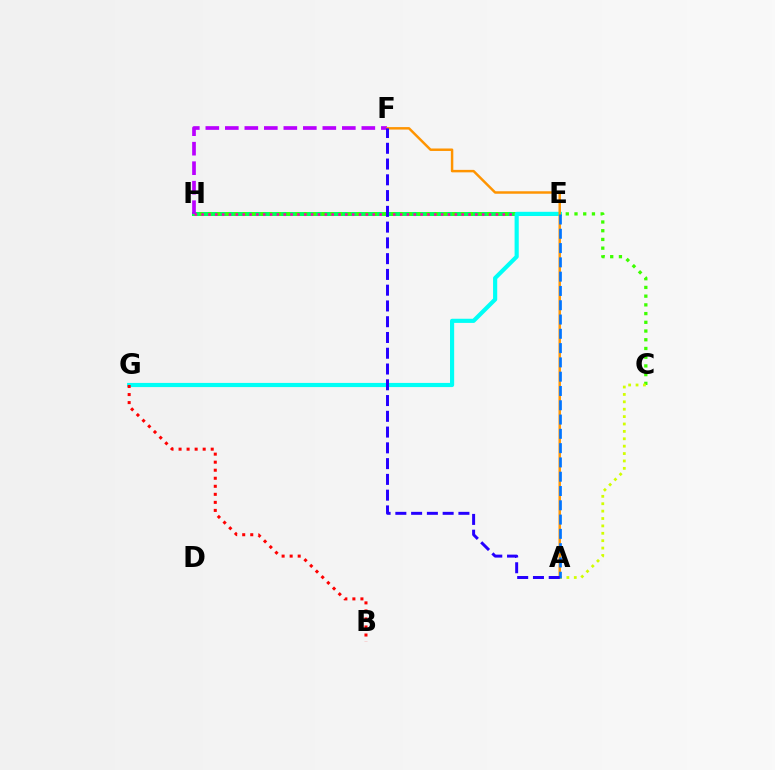{('E', 'H'): [{'color': '#00ff5c', 'line_style': 'solid', 'thickness': 2.86}, {'color': '#ff00ac', 'line_style': 'dotted', 'thickness': 1.86}], ('C', 'H'): [{'color': '#3dff00', 'line_style': 'dotted', 'thickness': 2.37}], ('E', 'G'): [{'color': '#00fff6', 'line_style': 'solid', 'thickness': 2.99}], ('F', 'H'): [{'color': '#b900ff', 'line_style': 'dashed', 'thickness': 2.65}], ('A', 'F'): [{'color': '#ff9400', 'line_style': 'solid', 'thickness': 1.78}, {'color': '#2500ff', 'line_style': 'dashed', 'thickness': 2.14}], ('A', 'C'): [{'color': '#d1ff00', 'line_style': 'dotted', 'thickness': 2.01}], ('A', 'E'): [{'color': '#0074ff', 'line_style': 'dashed', 'thickness': 1.94}], ('B', 'G'): [{'color': '#ff0000', 'line_style': 'dotted', 'thickness': 2.18}]}